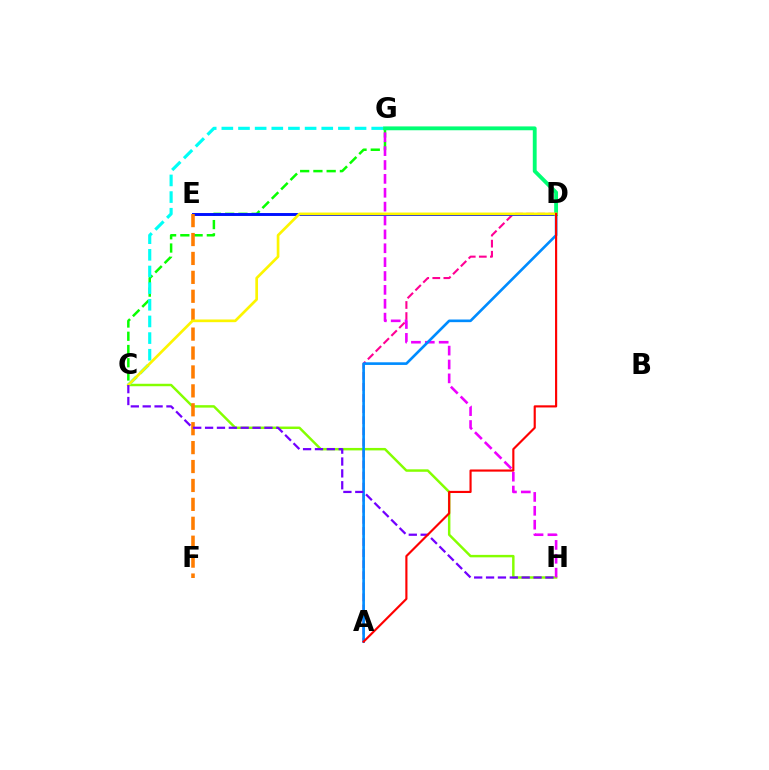{('C', 'G'): [{'color': '#08ff00', 'line_style': 'dashed', 'thickness': 1.8}, {'color': '#00fff6', 'line_style': 'dashed', 'thickness': 2.26}], ('C', 'H'): [{'color': '#84ff00', 'line_style': 'solid', 'thickness': 1.77}, {'color': '#7200ff', 'line_style': 'dashed', 'thickness': 1.61}], ('A', 'D'): [{'color': '#ff0094', 'line_style': 'dashed', 'thickness': 1.5}, {'color': '#008cff', 'line_style': 'solid', 'thickness': 1.9}, {'color': '#ff0000', 'line_style': 'solid', 'thickness': 1.55}], ('G', 'H'): [{'color': '#ee00ff', 'line_style': 'dashed', 'thickness': 1.89}], ('D', 'E'): [{'color': '#0010ff', 'line_style': 'solid', 'thickness': 2.11}], ('E', 'F'): [{'color': '#ff7c00', 'line_style': 'dashed', 'thickness': 2.57}], ('D', 'G'): [{'color': '#00ff74', 'line_style': 'solid', 'thickness': 2.77}], ('C', 'D'): [{'color': '#fcf500', 'line_style': 'solid', 'thickness': 1.93}]}